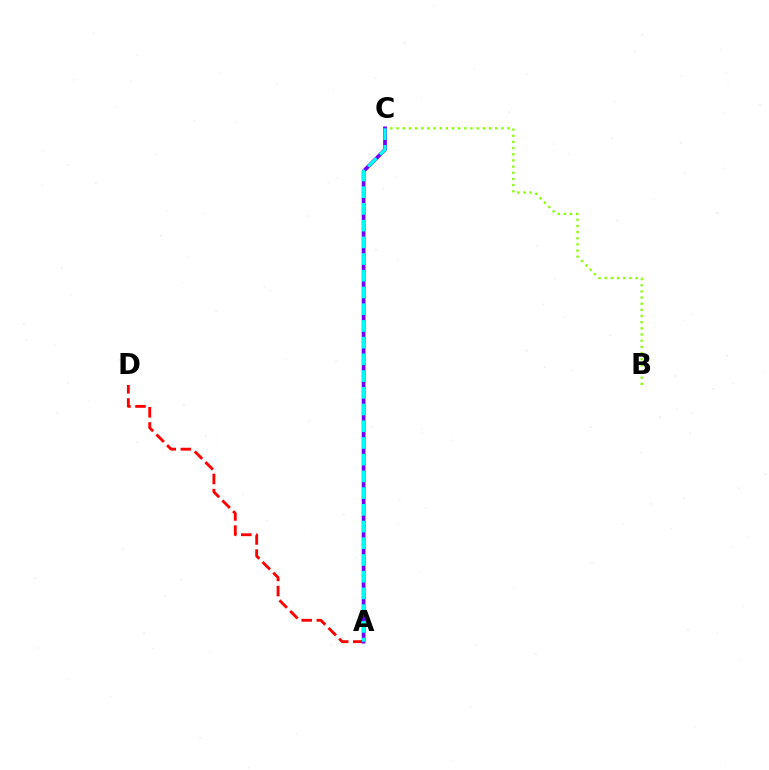{('A', 'D'): [{'color': '#ff0000', 'line_style': 'dashed', 'thickness': 2.05}], ('B', 'C'): [{'color': '#84ff00', 'line_style': 'dotted', 'thickness': 1.67}], ('A', 'C'): [{'color': '#7200ff', 'line_style': 'solid', 'thickness': 2.68}, {'color': '#00fff6', 'line_style': 'dashed', 'thickness': 2.27}]}